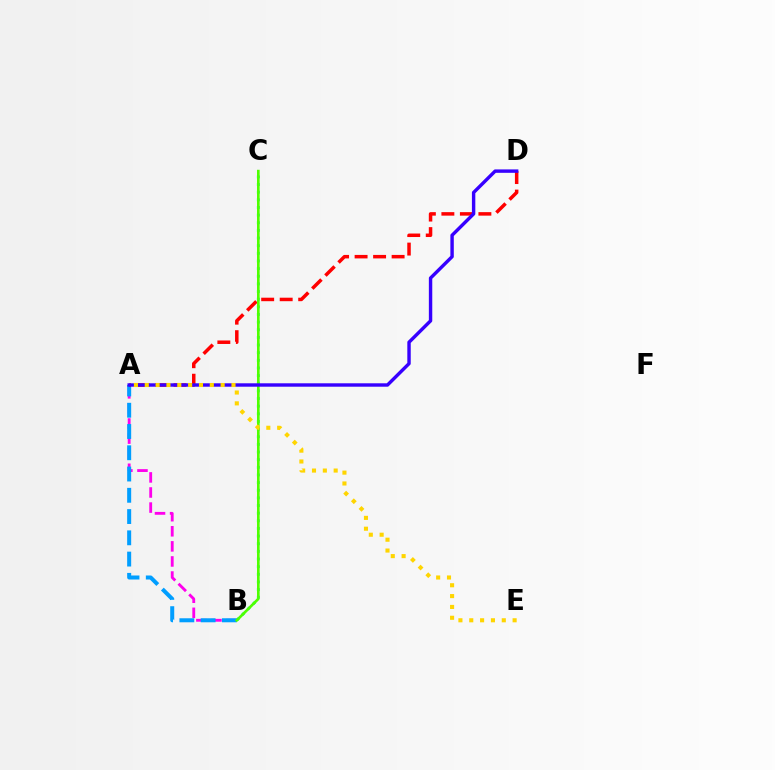{('B', 'C'): [{'color': '#00ff86', 'line_style': 'dotted', 'thickness': 2.08}, {'color': '#4fff00', 'line_style': 'solid', 'thickness': 1.91}], ('A', 'B'): [{'color': '#ff00ed', 'line_style': 'dashed', 'thickness': 2.05}, {'color': '#009eff', 'line_style': 'dashed', 'thickness': 2.89}], ('A', 'D'): [{'color': '#ff0000', 'line_style': 'dashed', 'thickness': 2.51}, {'color': '#3700ff', 'line_style': 'solid', 'thickness': 2.46}], ('A', 'E'): [{'color': '#ffd500', 'line_style': 'dotted', 'thickness': 2.95}]}